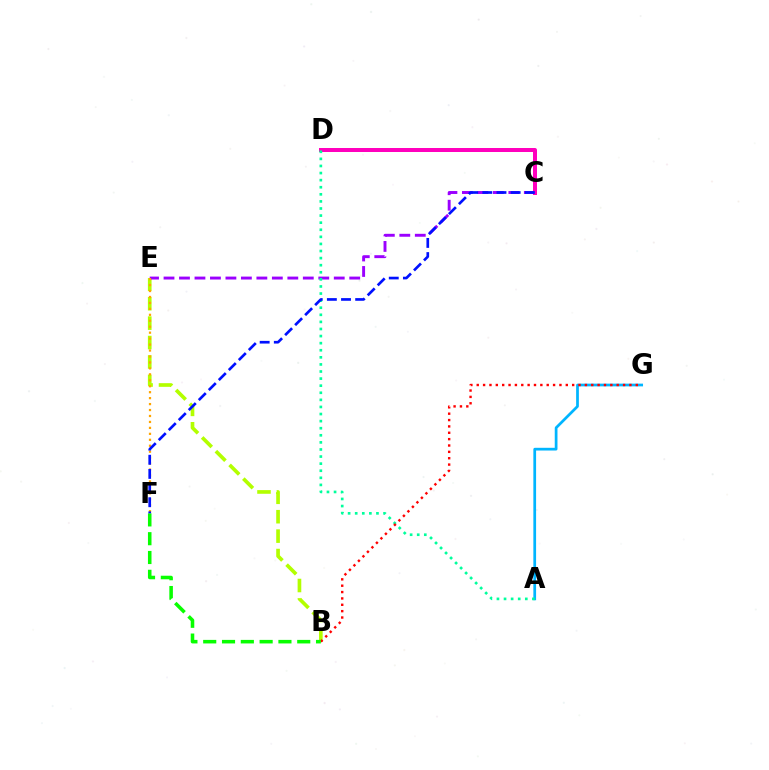{('B', 'E'): [{'color': '#b3ff00', 'line_style': 'dashed', 'thickness': 2.64}], ('C', 'D'): [{'color': '#ff00bd', 'line_style': 'solid', 'thickness': 2.88}], ('C', 'E'): [{'color': '#9b00ff', 'line_style': 'dashed', 'thickness': 2.1}], ('A', 'G'): [{'color': '#00b5ff', 'line_style': 'solid', 'thickness': 1.97}], ('E', 'F'): [{'color': '#ffa500', 'line_style': 'dotted', 'thickness': 1.62}], ('A', 'D'): [{'color': '#00ff9d', 'line_style': 'dotted', 'thickness': 1.93}], ('B', 'G'): [{'color': '#ff0000', 'line_style': 'dotted', 'thickness': 1.73}], ('B', 'F'): [{'color': '#08ff00', 'line_style': 'dashed', 'thickness': 2.55}], ('C', 'F'): [{'color': '#0010ff', 'line_style': 'dashed', 'thickness': 1.92}]}